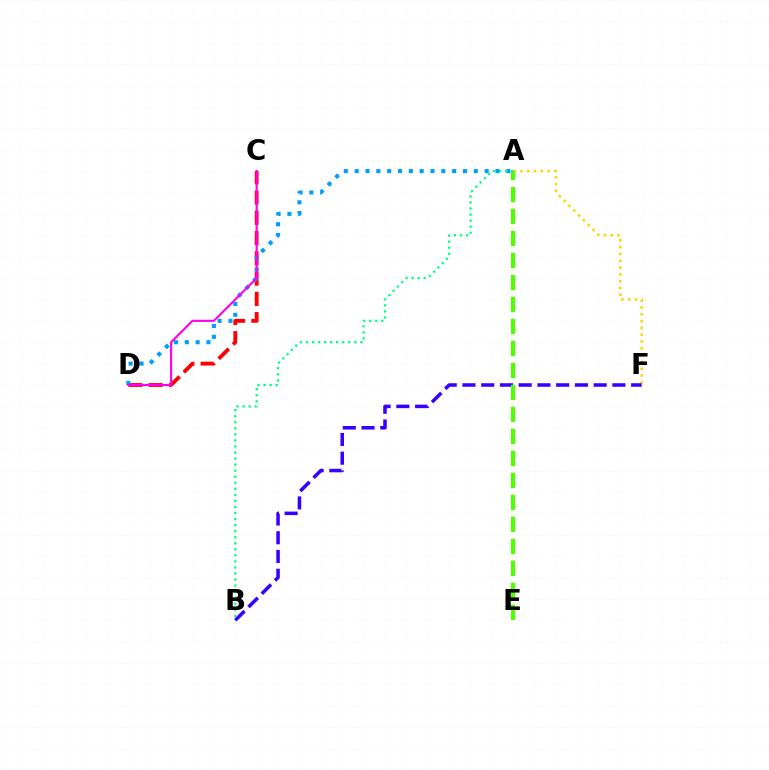{('A', 'F'): [{'color': '#ffd500', 'line_style': 'dotted', 'thickness': 1.85}], ('C', 'D'): [{'color': '#ff0000', 'line_style': 'dashed', 'thickness': 2.75}, {'color': '#ff00ed', 'line_style': 'solid', 'thickness': 1.52}], ('A', 'D'): [{'color': '#009eff', 'line_style': 'dotted', 'thickness': 2.94}], ('B', 'F'): [{'color': '#3700ff', 'line_style': 'dashed', 'thickness': 2.55}], ('A', 'E'): [{'color': '#4fff00', 'line_style': 'dashed', 'thickness': 2.99}], ('A', 'B'): [{'color': '#00ff86', 'line_style': 'dotted', 'thickness': 1.64}]}